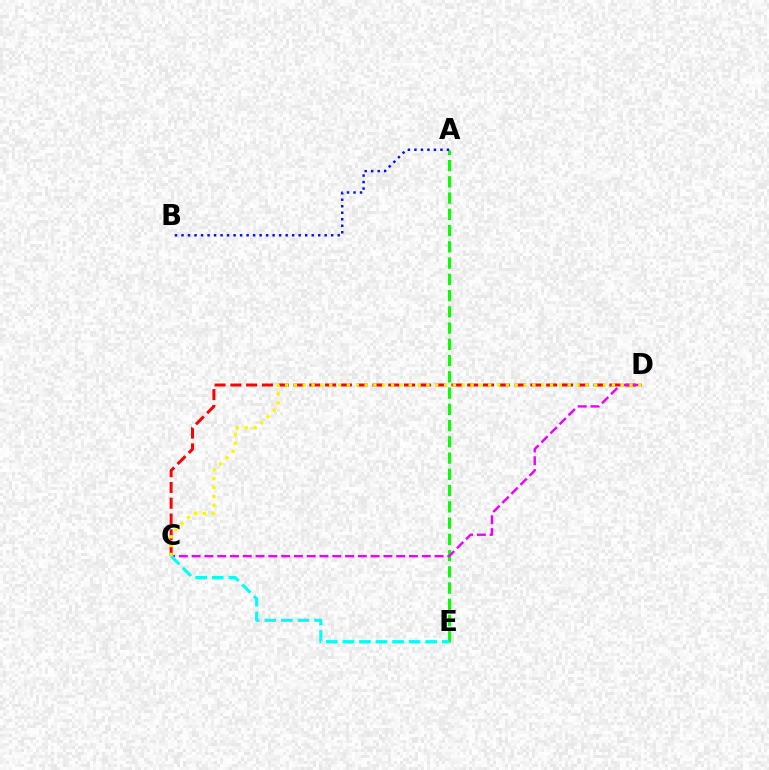{('C', 'D'): [{'color': '#ff0000', 'line_style': 'dashed', 'thickness': 2.15}, {'color': '#ee00ff', 'line_style': 'dashed', 'thickness': 1.74}, {'color': '#fcf500', 'line_style': 'dotted', 'thickness': 2.4}], ('A', 'E'): [{'color': '#08ff00', 'line_style': 'dashed', 'thickness': 2.21}], ('A', 'B'): [{'color': '#0010ff', 'line_style': 'dotted', 'thickness': 1.77}], ('C', 'E'): [{'color': '#00fff6', 'line_style': 'dashed', 'thickness': 2.25}]}